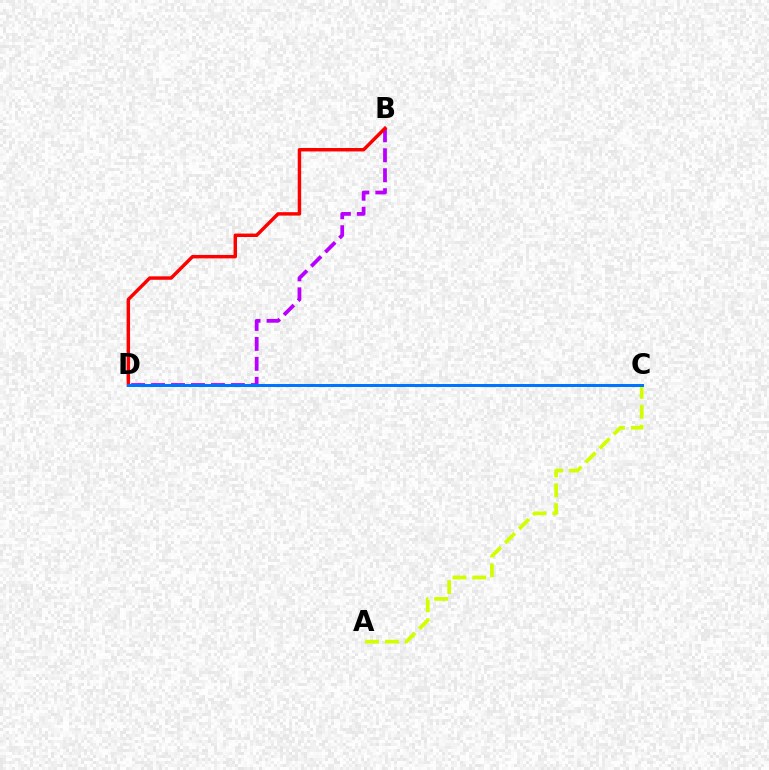{('A', 'C'): [{'color': '#d1ff00', 'line_style': 'dashed', 'thickness': 2.7}], ('C', 'D'): [{'color': '#00ff5c', 'line_style': 'solid', 'thickness': 1.81}, {'color': '#0074ff', 'line_style': 'solid', 'thickness': 2.15}], ('B', 'D'): [{'color': '#b900ff', 'line_style': 'dashed', 'thickness': 2.71}, {'color': '#ff0000', 'line_style': 'solid', 'thickness': 2.48}]}